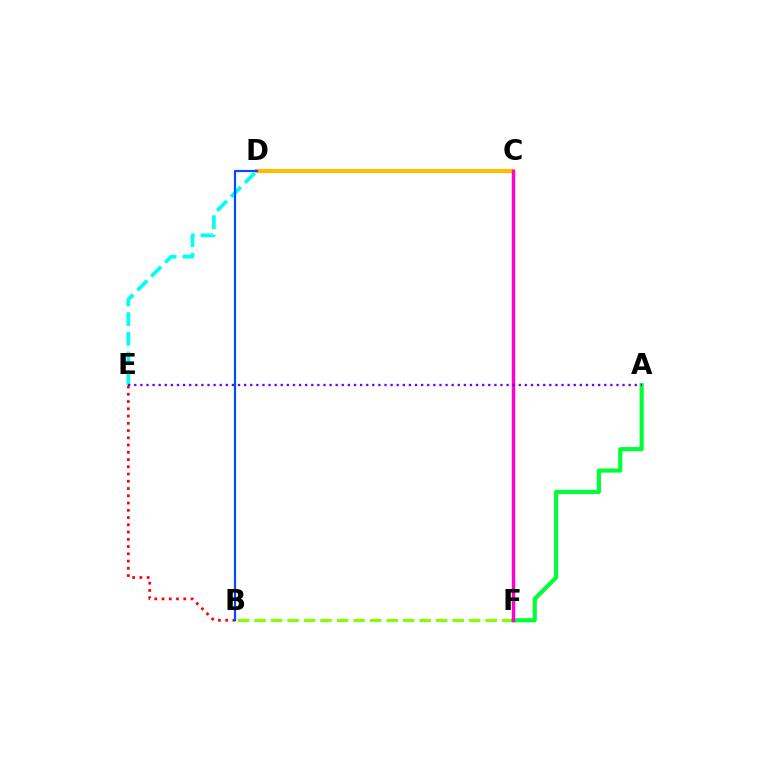{('B', 'F'): [{'color': '#84ff00', 'line_style': 'dashed', 'thickness': 2.24}], ('B', 'E'): [{'color': '#ff0000', 'line_style': 'dotted', 'thickness': 1.97}], ('A', 'F'): [{'color': '#00ff39', 'line_style': 'solid', 'thickness': 2.98}], ('D', 'E'): [{'color': '#00fff6', 'line_style': 'dashed', 'thickness': 2.67}], ('C', 'D'): [{'color': '#ffbd00', 'line_style': 'solid', 'thickness': 2.99}], ('C', 'F'): [{'color': '#ff00cf', 'line_style': 'solid', 'thickness': 2.45}], ('B', 'D'): [{'color': '#004bff', 'line_style': 'solid', 'thickness': 1.58}], ('A', 'E'): [{'color': '#7200ff', 'line_style': 'dotted', 'thickness': 1.66}]}